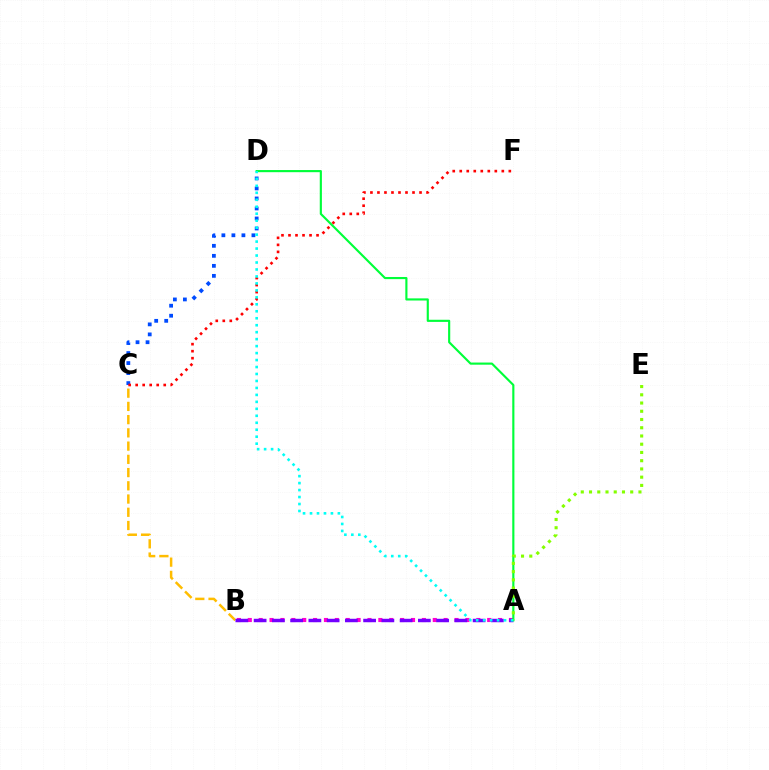{('C', 'D'): [{'color': '#004bff', 'line_style': 'dotted', 'thickness': 2.72}], ('A', 'B'): [{'color': '#ff00cf', 'line_style': 'dotted', 'thickness': 2.96}, {'color': '#7200ff', 'line_style': 'dashed', 'thickness': 2.48}], ('C', 'F'): [{'color': '#ff0000', 'line_style': 'dotted', 'thickness': 1.91}], ('B', 'C'): [{'color': '#ffbd00', 'line_style': 'dashed', 'thickness': 1.8}], ('A', 'D'): [{'color': '#00ff39', 'line_style': 'solid', 'thickness': 1.54}, {'color': '#00fff6', 'line_style': 'dotted', 'thickness': 1.89}], ('A', 'E'): [{'color': '#84ff00', 'line_style': 'dotted', 'thickness': 2.24}]}